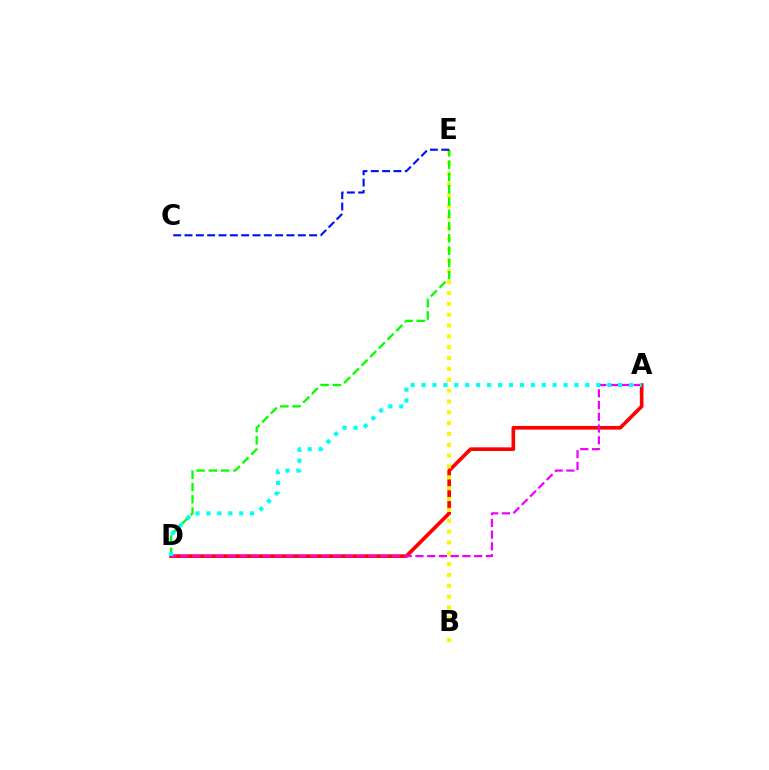{('A', 'D'): [{'color': '#ff0000', 'line_style': 'solid', 'thickness': 2.63}, {'color': '#ee00ff', 'line_style': 'dashed', 'thickness': 1.6}, {'color': '#00fff6', 'line_style': 'dotted', 'thickness': 2.97}], ('B', 'E'): [{'color': '#fcf500', 'line_style': 'dotted', 'thickness': 2.95}], ('D', 'E'): [{'color': '#08ff00', 'line_style': 'dashed', 'thickness': 1.67}], ('C', 'E'): [{'color': '#0010ff', 'line_style': 'dashed', 'thickness': 1.54}]}